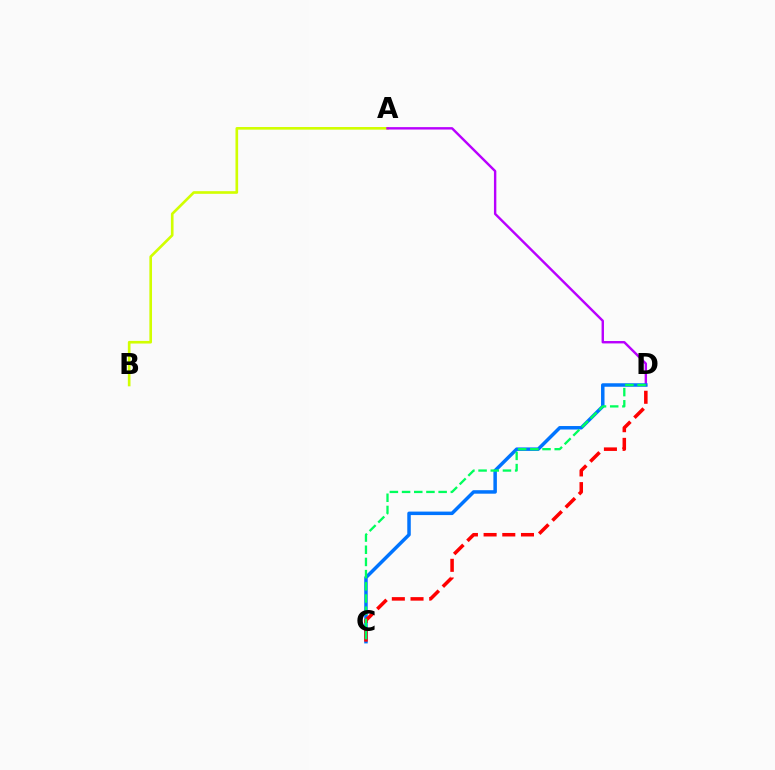{('A', 'B'): [{'color': '#d1ff00', 'line_style': 'solid', 'thickness': 1.91}], ('A', 'D'): [{'color': '#b900ff', 'line_style': 'solid', 'thickness': 1.73}], ('C', 'D'): [{'color': '#0074ff', 'line_style': 'solid', 'thickness': 2.51}, {'color': '#ff0000', 'line_style': 'dashed', 'thickness': 2.54}, {'color': '#00ff5c', 'line_style': 'dashed', 'thickness': 1.66}]}